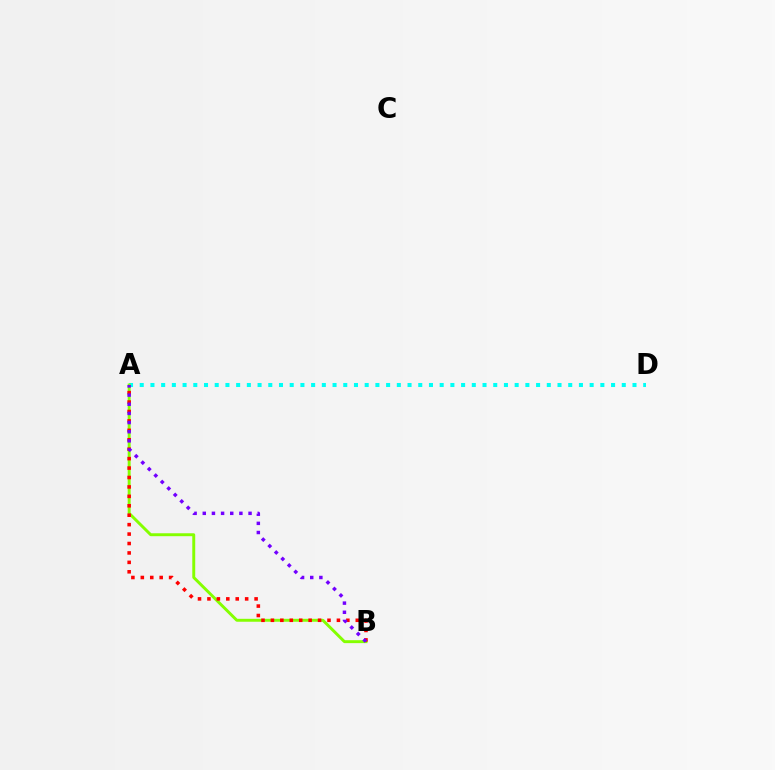{('A', 'D'): [{'color': '#00fff6', 'line_style': 'dotted', 'thickness': 2.91}], ('A', 'B'): [{'color': '#84ff00', 'line_style': 'solid', 'thickness': 2.11}, {'color': '#ff0000', 'line_style': 'dotted', 'thickness': 2.56}, {'color': '#7200ff', 'line_style': 'dotted', 'thickness': 2.49}]}